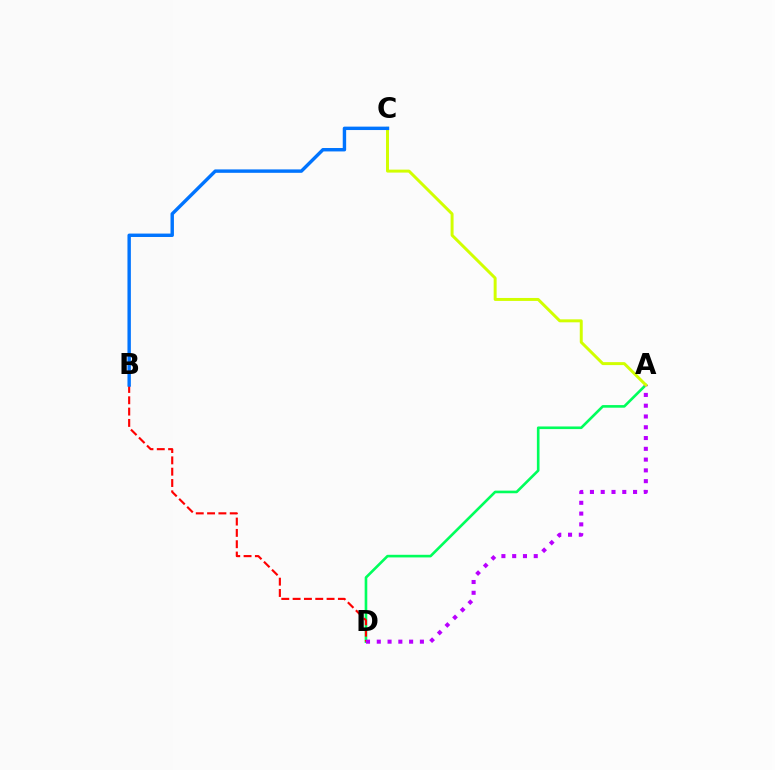{('A', 'D'): [{'color': '#00ff5c', 'line_style': 'solid', 'thickness': 1.89}, {'color': '#b900ff', 'line_style': 'dotted', 'thickness': 2.93}], ('B', 'D'): [{'color': '#ff0000', 'line_style': 'dashed', 'thickness': 1.54}], ('A', 'C'): [{'color': '#d1ff00', 'line_style': 'solid', 'thickness': 2.13}], ('B', 'C'): [{'color': '#0074ff', 'line_style': 'solid', 'thickness': 2.46}]}